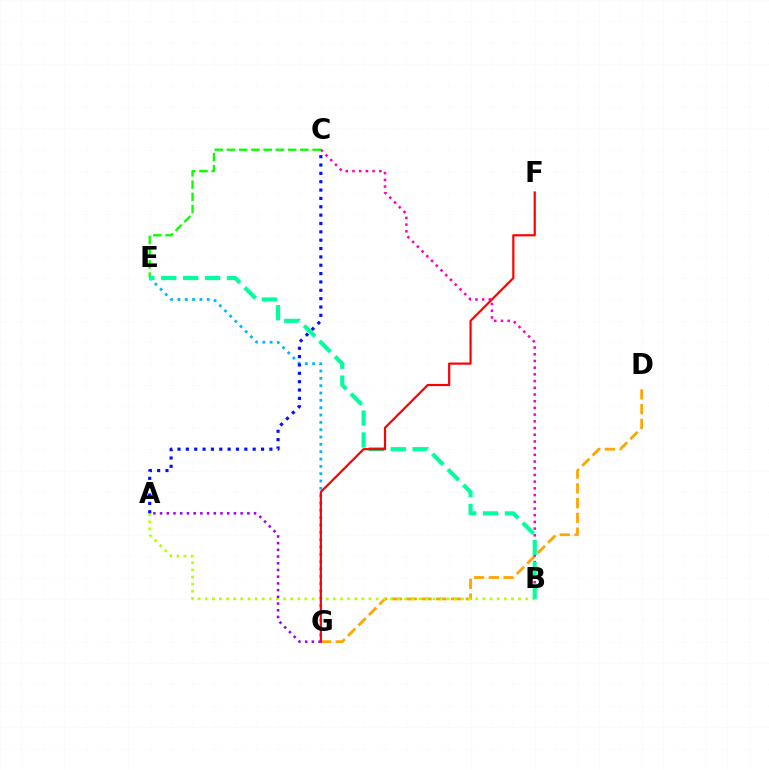{('D', 'G'): [{'color': '#ffa500', 'line_style': 'dashed', 'thickness': 2.01}], ('B', 'C'): [{'color': '#ff00bd', 'line_style': 'dotted', 'thickness': 1.82}], ('C', 'E'): [{'color': '#08ff00', 'line_style': 'dashed', 'thickness': 1.66}], ('E', 'G'): [{'color': '#00b5ff', 'line_style': 'dotted', 'thickness': 1.99}], ('A', 'B'): [{'color': '#b3ff00', 'line_style': 'dotted', 'thickness': 1.93}], ('B', 'E'): [{'color': '#00ff9d', 'line_style': 'dashed', 'thickness': 2.98}], ('F', 'G'): [{'color': '#ff0000', 'line_style': 'solid', 'thickness': 1.58}], ('A', 'C'): [{'color': '#0010ff', 'line_style': 'dotted', 'thickness': 2.27}], ('A', 'G'): [{'color': '#9b00ff', 'line_style': 'dotted', 'thickness': 1.82}]}